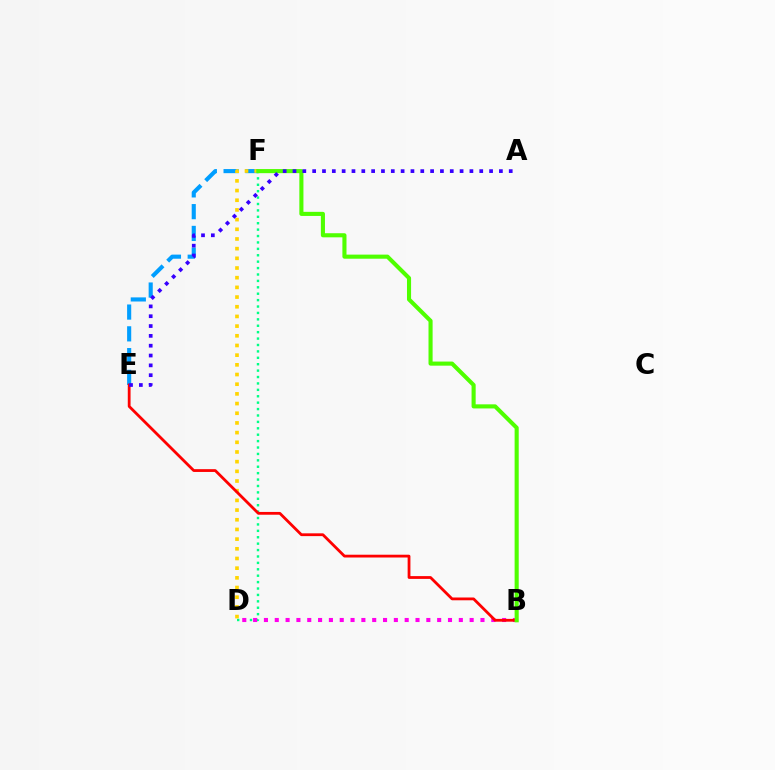{('D', 'F'): [{'color': '#00ff86', 'line_style': 'dotted', 'thickness': 1.74}, {'color': '#ffd500', 'line_style': 'dotted', 'thickness': 2.63}], ('E', 'F'): [{'color': '#009eff', 'line_style': 'dashed', 'thickness': 2.96}], ('B', 'D'): [{'color': '#ff00ed', 'line_style': 'dotted', 'thickness': 2.94}], ('B', 'E'): [{'color': '#ff0000', 'line_style': 'solid', 'thickness': 2.01}], ('B', 'F'): [{'color': '#4fff00', 'line_style': 'solid', 'thickness': 2.95}], ('A', 'E'): [{'color': '#3700ff', 'line_style': 'dotted', 'thickness': 2.67}]}